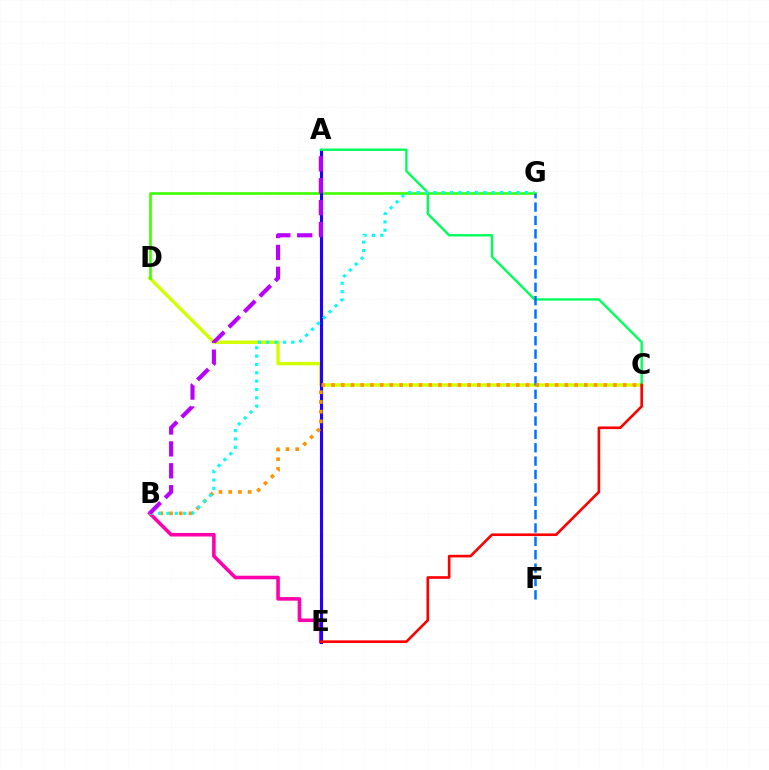{('C', 'D'): [{'color': '#d1ff00', 'line_style': 'solid', 'thickness': 2.43}], ('B', 'E'): [{'color': '#ff00ac', 'line_style': 'solid', 'thickness': 2.57}], ('D', 'G'): [{'color': '#3dff00', 'line_style': 'solid', 'thickness': 1.88}], ('A', 'E'): [{'color': '#2500ff', 'line_style': 'solid', 'thickness': 2.23}], ('A', 'C'): [{'color': '#00ff5c', 'line_style': 'solid', 'thickness': 1.72}], ('F', 'G'): [{'color': '#0074ff', 'line_style': 'dashed', 'thickness': 1.82}], ('B', 'C'): [{'color': '#ff9400', 'line_style': 'dotted', 'thickness': 2.64}], ('C', 'E'): [{'color': '#ff0000', 'line_style': 'solid', 'thickness': 1.89}], ('B', 'G'): [{'color': '#00fff6', 'line_style': 'dotted', 'thickness': 2.26}], ('A', 'B'): [{'color': '#b900ff', 'line_style': 'dashed', 'thickness': 2.97}]}